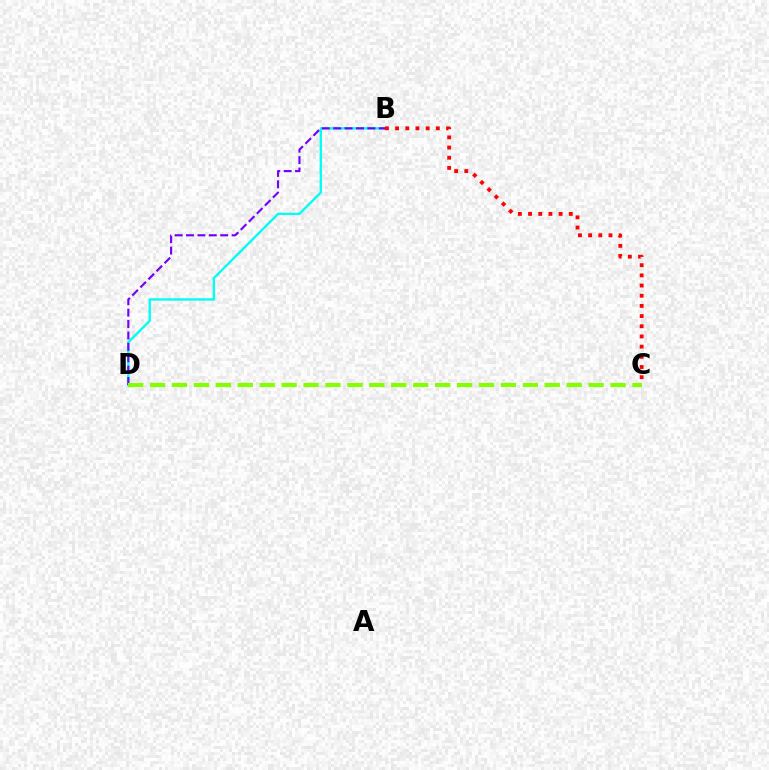{('B', 'D'): [{'color': '#00fff6', 'line_style': 'solid', 'thickness': 1.7}, {'color': '#7200ff', 'line_style': 'dashed', 'thickness': 1.55}], ('B', 'C'): [{'color': '#ff0000', 'line_style': 'dotted', 'thickness': 2.77}], ('C', 'D'): [{'color': '#84ff00', 'line_style': 'dashed', 'thickness': 2.98}]}